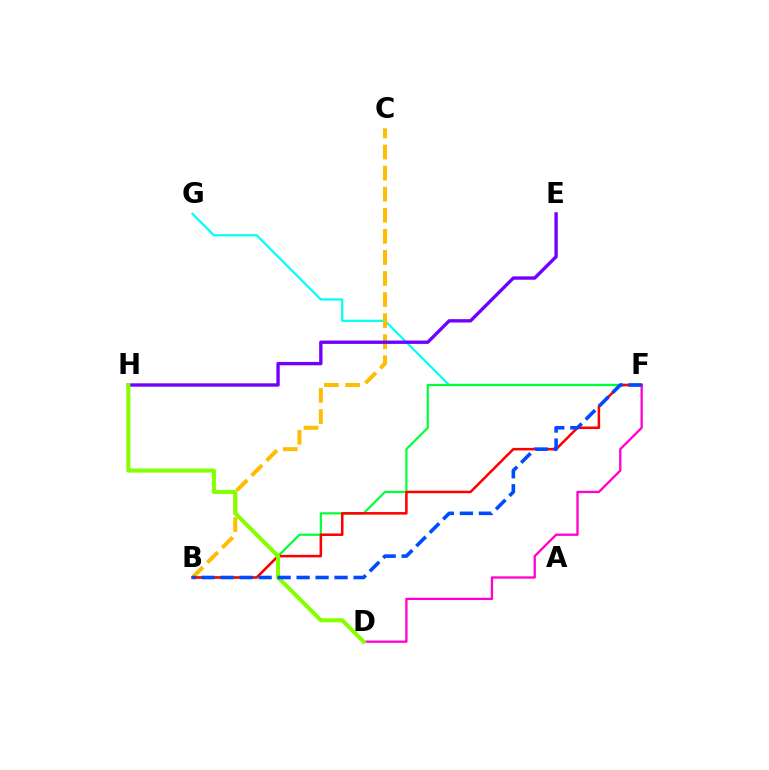{('F', 'G'): [{'color': '#00fff6', 'line_style': 'solid', 'thickness': 1.59}], ('B', 'C'): [{'color': '#ffbd00', 'line_style': 'dashed', 'thickness': 2.86}], ('B', 'F'): [{'color': '#00ff39', 'line_style': 'solid', 'thickness': 1.58}, {'color': '#ff0000', 'line_style': 'solid', 'thickness': 1.82}, {'color': '#004bff', 'line_style': 'dashed', 'thickness': 2.58}], ('D', 'F'): [{'color': '#ff00cf', 'line_style': 'solid', 'thickness': 1.66}], ('E', 'H'): [{'color': '#7200ff', 'line_style': 'solid', 'thickness': 2.42}], ('D', 'H'): [{'color': '#84ff00', 'line_style': 'solid', 'thickness': 2.91}]}